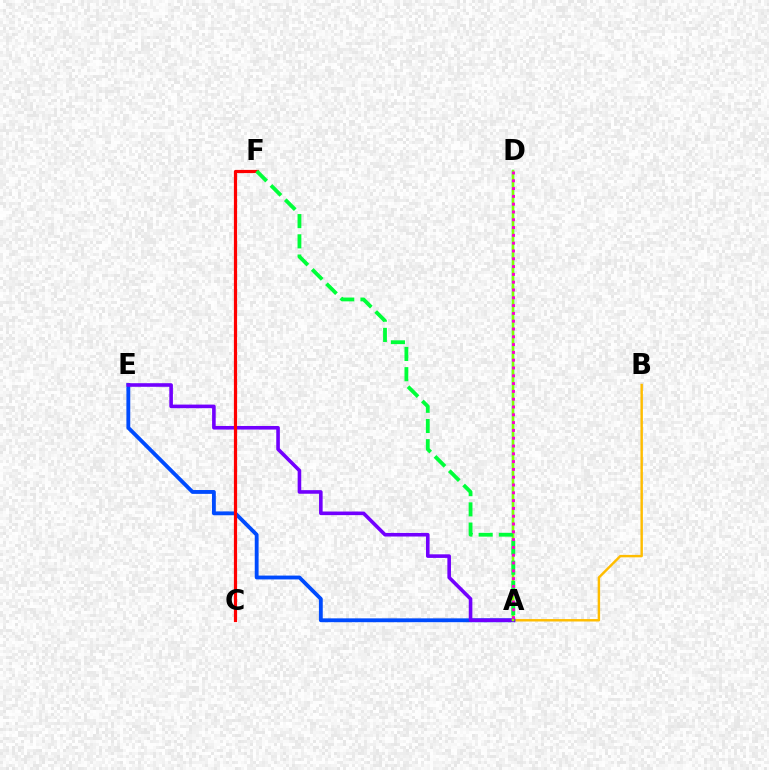{('A', 'D'): [{'color': '#00fff6', 'line_style': 'solid', 'thickness': 1.7}, {'color': '#84ff00', 'line_style': 'solid', 'thickness': 1.8}, {'color': '#ff00cf', 'line_style': 'dotted', 'thickness': 2.12}], ('A', 'B'): [{'color': '#ffbd00', 'line_style': 'solid', 'thickness': 1.76}], ('A', 'E'): [{'color': '#004bff', 'line_style': 'solid', 'thickness': 2.77}, {'color': '#7200ff', 'line_style': 'solid', 'thickness': 2.59}], ('C', 'F'): [{'color': '#ff0000', 'line_style': 'solid', 'thickness': 2.3}], ('A', 'F'): [{'color': '#00ff39', 'line_style': 'dashed', 'thickness': 2.75}]}